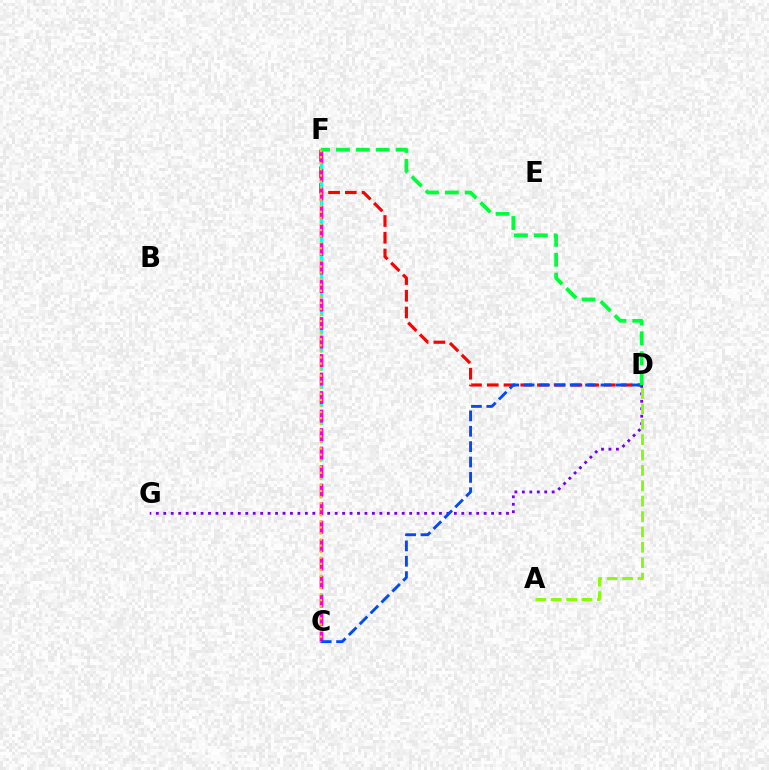{('D', 'F'): [{'color': '#ff0000', 'line_style': 'dashed', 'thickness': 2.27}, {'color': '#00ff39', 'line_style': 'dashed', 'thickness': 2.7}], ('C', 'F'): [{'color': '#00fff6', 'line_style': 'dashed', 'thickness': 2.46}, {'color': '#ff00cf', 'line_style': 'dashed', 'thickness': 2.51}, {'color': '#ffbd00', 'line_style': 'dotted', 'thickness': 1.65}], ('D', 'G'): [{'color': '#7200ff', 'line_style': 'dotted', 'thickness': 2.02}], ('C', 'D'): [{'color': '#004bff', 'line_style': 'dashed', 'thickness': 2.09}], ('A', 'D'): [{'color': '#84ff00', 'line_style': 'dashed', 'thickness': 2.09}]}